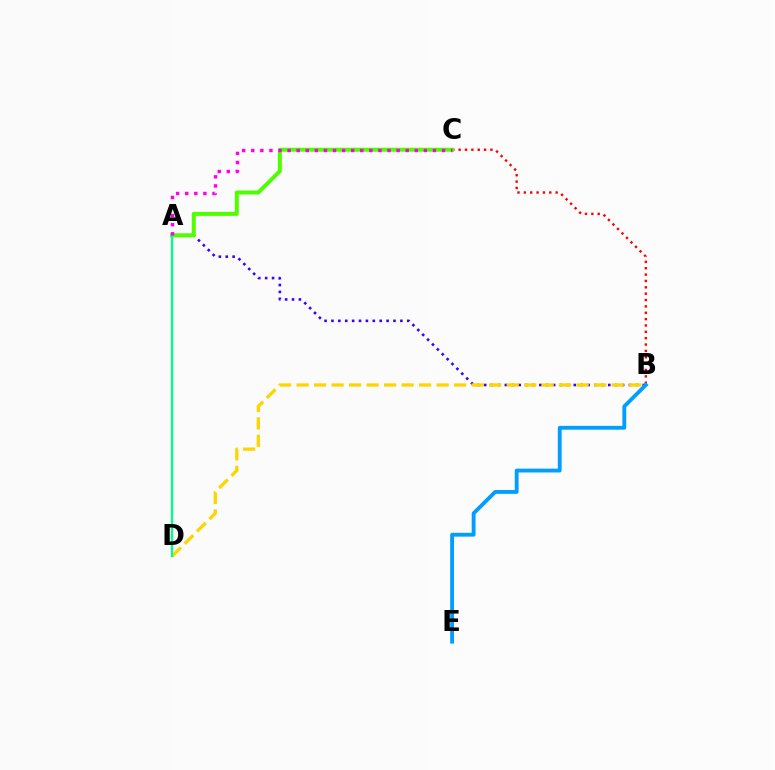{('A', 'B'): [{'color': '#3700ff', 'line_style': 'dotted', 'thickness': 1.87}], ('B', 'C'): [{'color': '#ff0000', 'line_style': 'dotted', 'thickness': 1.73}], ('B', 'E'): [{'color': '#009eff', 'line_style': 'solid', 'thickness': 2.77}], ('A', 'C'): [{'color': '#4fff00', 'line_style': 'solid', 'thickness': 2.87}, {'color': '#ff00ed', 'line_style': 'dotted', 'thickness': 2.47}], ('B', 'D'): [{'color': '#ffd500', 'line_style': 'dashed', 'thickness': 2.38}], ('A', 'D'): [{'color': '#00ff86', 'line_style': 'solid', 'thickness': 1.65}]}